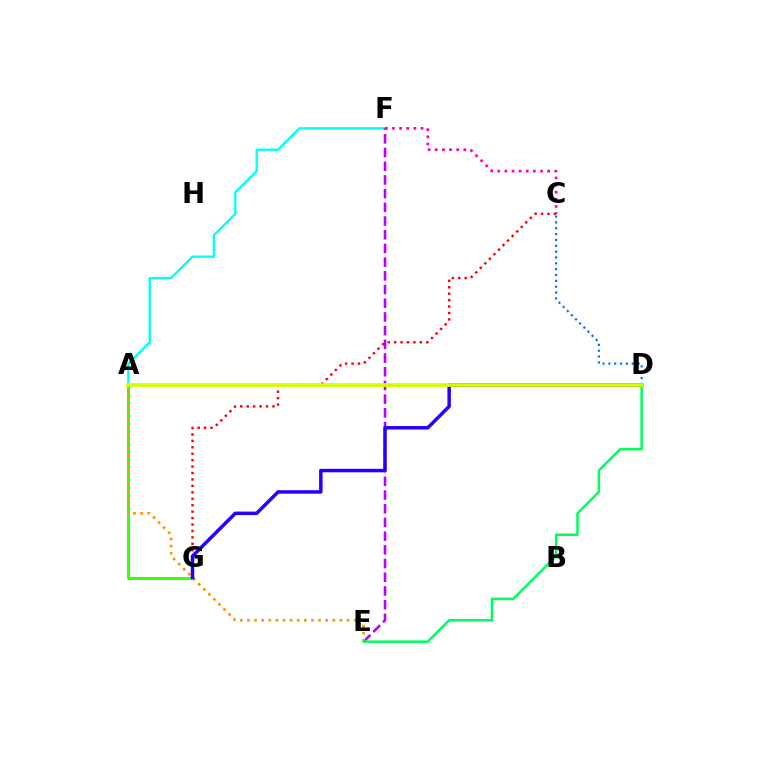{('C', 'G'): [{'color': '#ff0000', 'line_style': 'dotted', 'thickness': 1.75}], ('A', 'F'): [{'color': '#00fff6', 'line_style': 'solid', 'thickness': 1.69}], ('E', 'F'): [{'color': '#b900ff', 'line_style': 'dashed', 'thickness': 1.86}], ('A', 'G'): [{'color': '#3dff00', 'line_style': 'solid', 'thickness': 2.16}], ('A', 'E'): [{'color': '#ff9400', 'line_style': 'dotted', 'thickness': 1.93}], ('D', 'E'): [{'color': '#00ff5c', 'line_style': 'solid', 'thickness': 1.82}], ('C', 'D'): [{'color': '#0074ff', 'line_style': 'dotted', 'thickness': 1.59}], ('D', 'G'): [{'color': '#2500ff', 'line_style': 'solid', 'thickness': 2.52}], ('A', 'D'): [{'color': '#d1ff00', 'line_style': 'solid', 'thickness': 2.68}], ('C', 'F'): [{'color': '#ff00ac', 'line_style': 'dotted', 'thickness': 1.94}]}